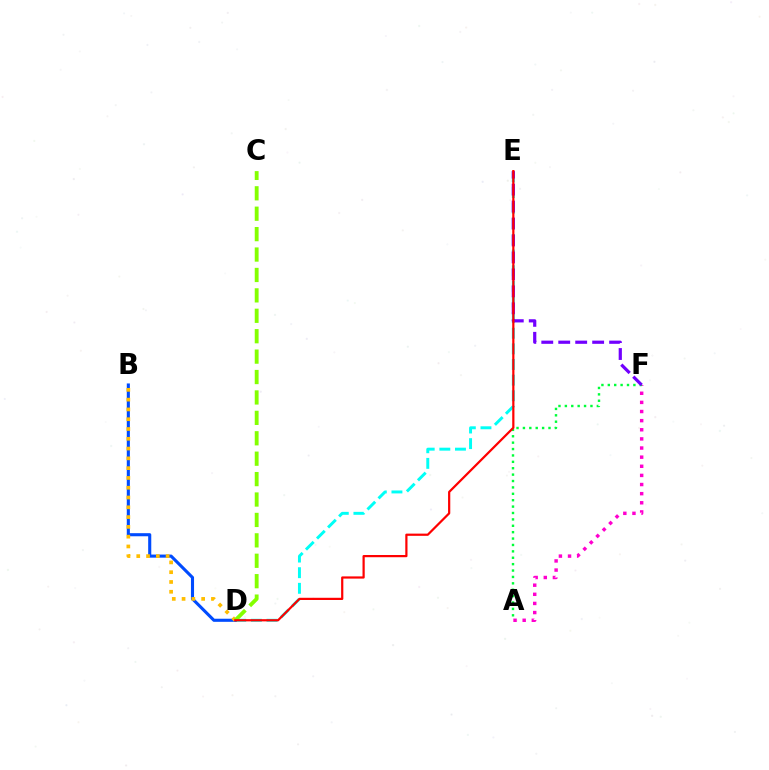{('D', 'E'): [{'color': '#00fff6', 'line_style': 'dashed', 'thickness': 2.12}, {'color': '#ff0000', 'line_style': 'solid', 'thickness': 1.59}], ('B', 'D'): [{'color': '#004bff', 'line_style': 'solid', 'thickness': 2.23}, {'color': '#ffbd00', 'line_style': 'dotted', 'thickness': 2.66}], ('A', 'F'): [{'color': '#ff00cf', 'line_style': 'dotted', 'thickness': 2.48}, {'color': '#00ff39', 'line_style': 'dotted', 'thickness': 1.74}], ('E', 'F'): [{'color': '#7200ff', 'line_style': 'dashed', 'thickness': 2.3}], ('C', 'D'): [{'color': '#84ff00', 'line_style': 'dashed', 'thickness': 2.77}]}